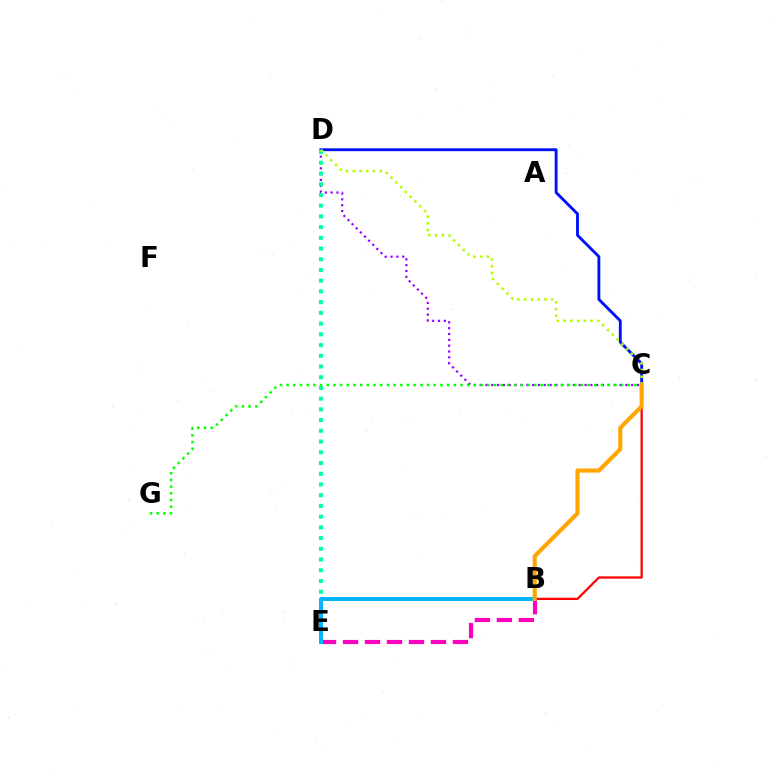{('C', 'D'): [{'color': '#9b00ff', 'line_style': 'dotted', 'thickness': 1.58}, {'color': '#0010ff', 'line_style': 'solid', 'thickness': 2.06}, {'color': '#b3ff00', 'line_style': 'dotted', 'thickness': 1.83}], ('B', 'C'): [{'color': '#ff0000', 'line_style': 'solid', 'thickness': 1.62}, {'color': '#ffa500', 'line_style': 'solid', 'thickness': 2.97}], ('B', 'E'): [{'color': '#ff00bd', 'line_style': 'dashed', 'thickness': 2.99}, {'color': '#00b5ff', 'line_style': 'solid', 'thickness': 2.86}], ('D', 'E'): [{'color': '#00ff9d', 'line_style': 'dotted', 'thickness': 2.91}], ('C', 'G'): [{'color': '#08ff00', 'line_style': 'dotted', 'thickness': 1.82}]}